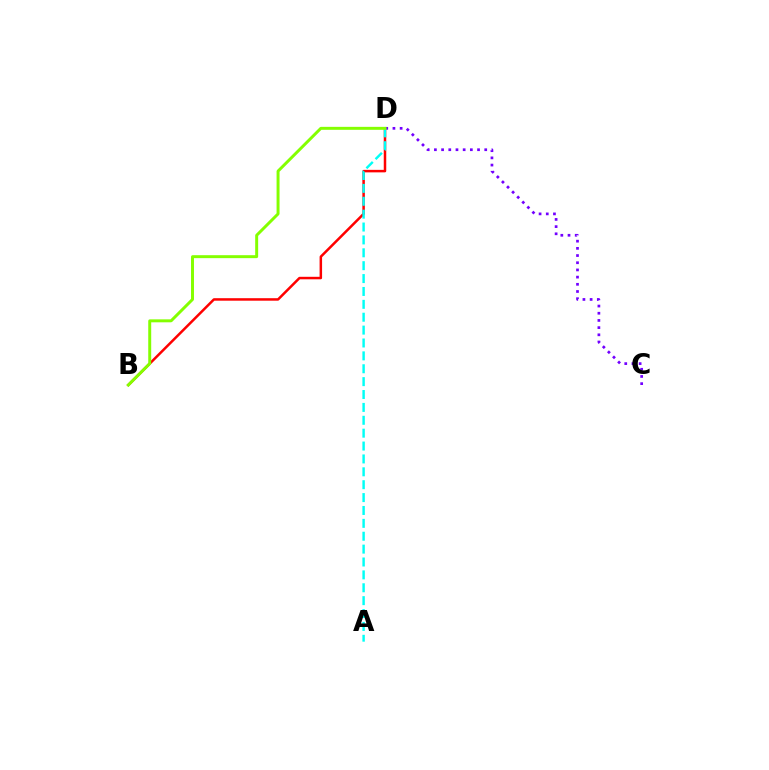{('B', 'D'): [{'color': '#ff0000', 'line_style': 'solid', 'thickness': 1.8}, {'color': '#84ff00', 'line_style': 'solid', 'thickness': 2.13}], ('C', 'D'): [{'color': '#7200ff', 'line_style': 'dotted', 'thickness': 1.95}], ('A', 'D'): [{'color': '#00fff6', 'line_style': 'dashed', 'thickness': 1.75}]}